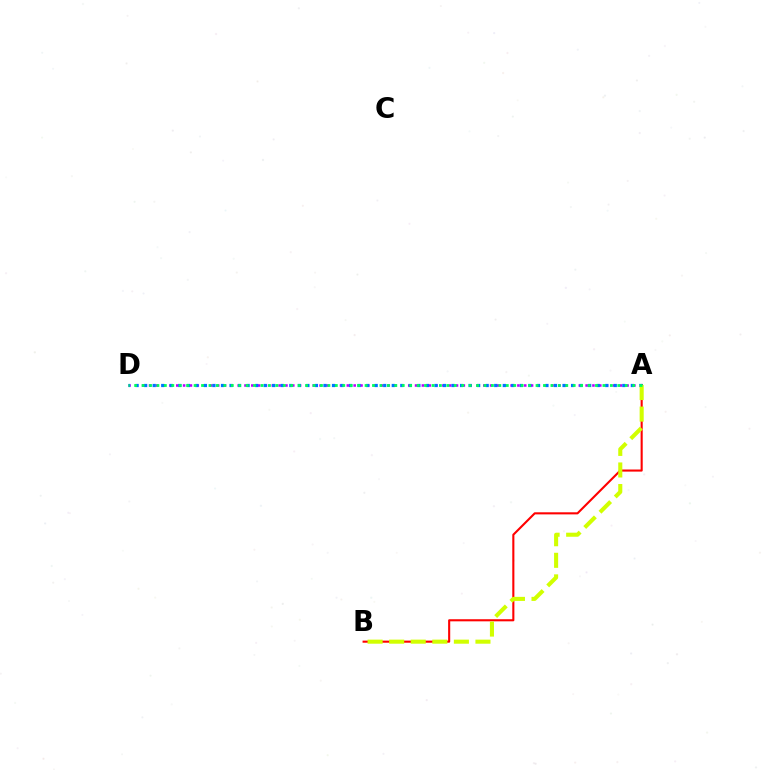{('A', 'D'): [{'color': '#b900ff', 'line_style': 'dotted', 'thickness': 1.85}, {'color': '#0074ff', 'line_style': 'dotted', 'thickness': 2.32}, {'color': '#00ff5c', 'line_style': 'dotted', 'thickness': 2.02}], ('A', 'B'): [{'color': '#ff0000', 'line_style': 'solid', 'thickness': 1.51}, {'color': '#d1ff00', 'line_style': 'dashed', 'thickness': 2.93}]}